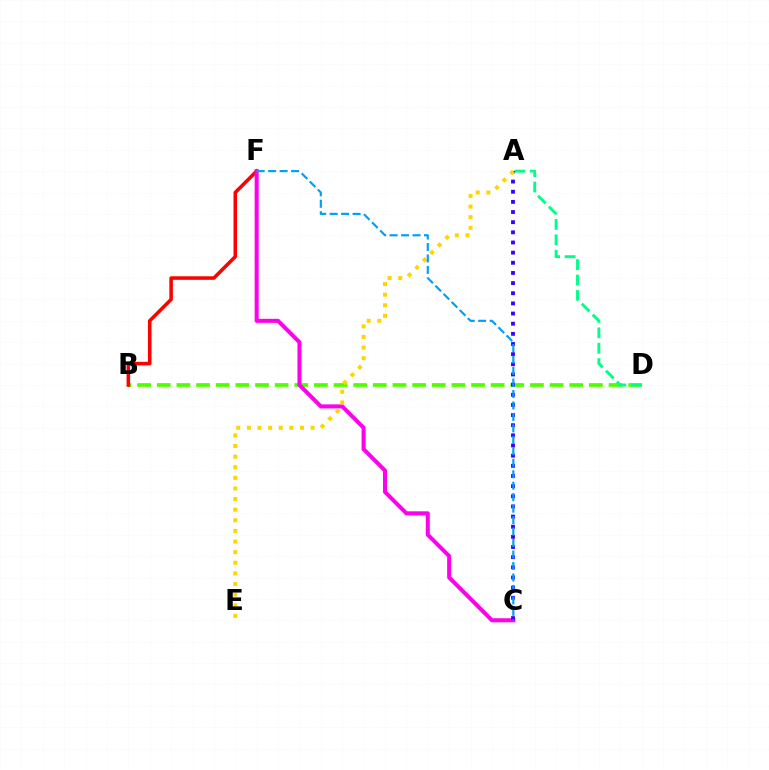{('B', 'D'): [{'color': '#4fff00', 'line_style': 'dashed', 'thickness': 2.67}], ('B', 'F'): [{'color': '#ff0000', 'line_style': 'solid', 'thickness': 2.56}], ('C', 'F'): [{'color': '#ff00ed', 'line_style': 'solid', 'thickness': 2.9}, {'color': '#009eff', 'line_style': 'dashed', 'thickness': 1.56}], ('A', 'D'): [{'color': '#00ff86', 'line_style': 'dashed', 'thickness': 2.09}], ('A', 'C'): [{'color': '#3700ff', 'line_style': 'dotted', 'thickness': 2.76}], ('A', 'E'): [{'color': '#ffd500', 'line_style': 'dotted', 'thickness': 2.88}]}